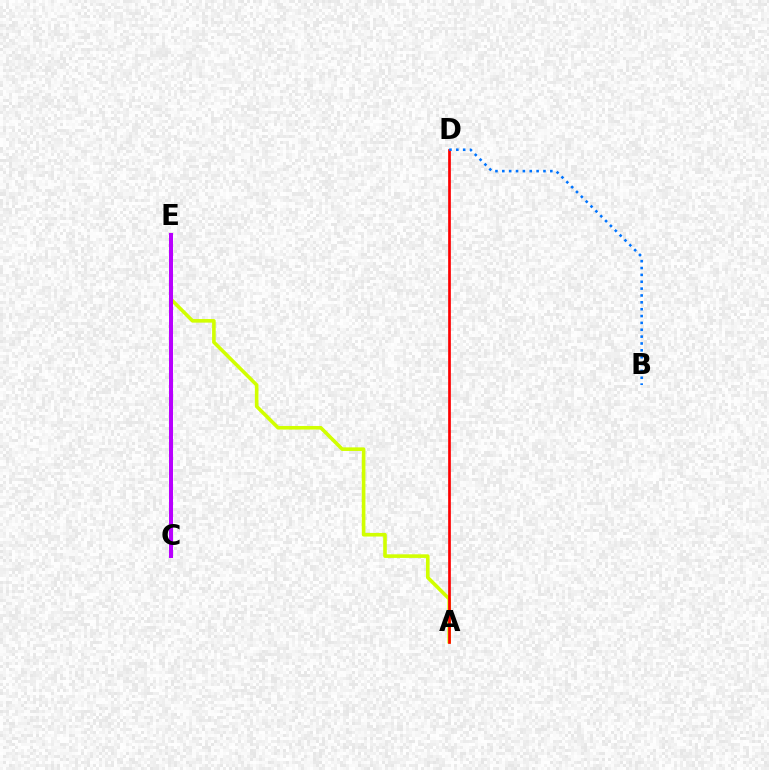{('C', 'E'): [{'color': '#00ff5c', 'line_style': 'dashed', 'thickness': 1.57}, {'color': '#b900ff', 'line_style': 'solid', 'thickness': 2.89}], ('A', 'E'): [{'color': '#d1ff00', 'line_style': 'solid', 'thickness': 2.59}], ('A', 'D'): [{'color': '#ff0000', 'line_style': 'solid', 'thickness': 1.94}], ('B', 'D'): [{'color': '#0074ff', 'line_style': 'dotted', 'thickness': 1.86}]}